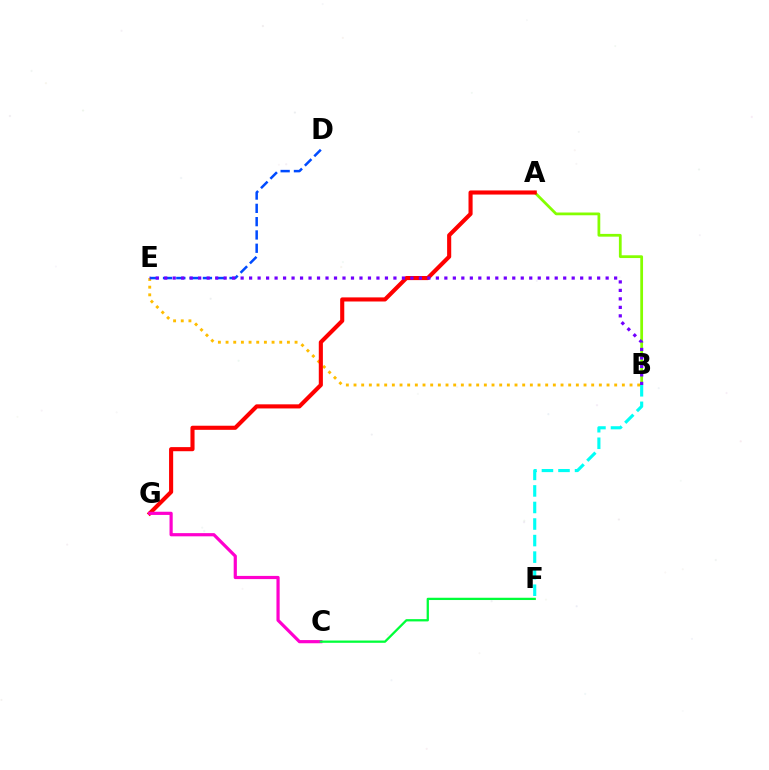{('A', 'B'): [{'color': '#84ff00', 'line_style': 'solid', 'thickness': 1.99}], ('B', 'F'): [{'color': '#00fff6', 'line_style': 'dashed', 'thickness': 2.25}], ('B', 'E'): [{'color': '#ffbd00', 'line_style': 'dotted', 'thickness': 2.08}, {'color': '#7200ff', 'line_style': 'dotted', 'thickness': 2.31}], ('A', 'G'): [{'color': '#ff0000', 'line_style': 'solid', 'thickness': 2.95}], ('D', 'E'): [{'color': '#004bff', 'line_style': 'dashed', 'thickness': 1.81}], ('C', 'G'): [{'color': '#ff00cf', 'line_style': 'solid', 'thickness': 2.3}], ('C', 'F'): [{'color': '#00ff39', 'line_style': 'solid', 'thickness': 1.64}]}